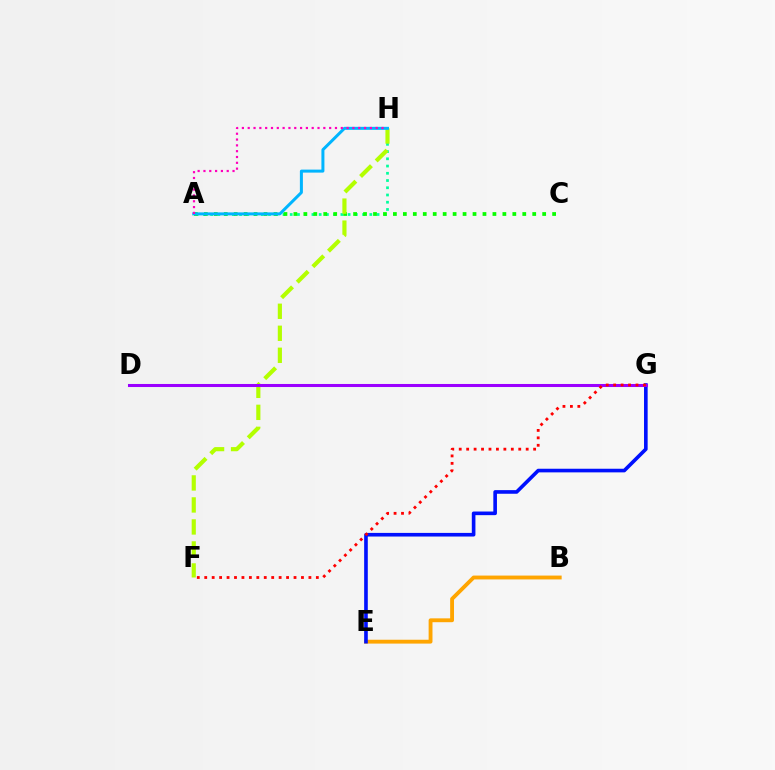{('A', 'H'): [{'color': '#00ff9d', 'line_style': 'dotted', 'thickness': 1.97}, {'color': '#00b5ff', 'line_style': 'solid', 'thickness': 2.16}, {'color': '#ff00bd', 'line_style': 'dotted', 'thickness': 1.58}], ('B', 'E'): [{'color': '#ffa500', 'line_style': 'solid', 'thickness': 2.77}], ('A', 'C'): [{'color': '#08ff00', 'line_style': 'dotted', 'thickness': 2.7}], ('F', 'H'): [{'color': '#b3ff00', 'line_style': 'dashed', 'thickness': 2.99}], ('E', 'G'): [{'color': '#0010ff', 'line_style': 'solid', 'thickness': 2.61}], ('D', 'G'): [{'color': '#9b00ff', 'line_style': 'solid', 'thickness': 2.19}], ('F', 'G'): [{'color': '#ff0000', 'line_style': 'dotted', 'thickness': 2.02}]}